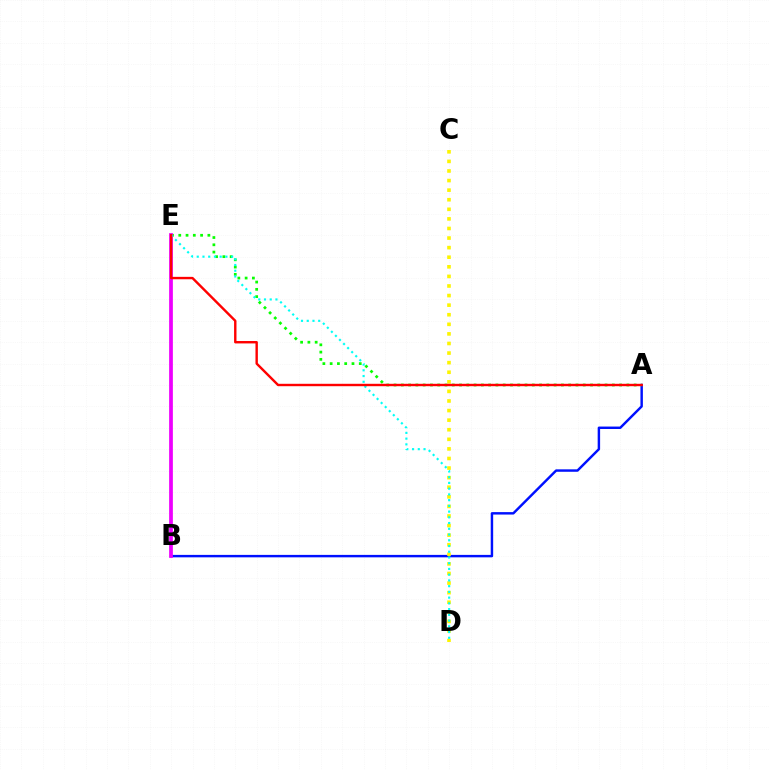{('A', 'B'): [{'color': '#0010ff', 'line_style': 'solid', 'thickness': 1.76}], ('A', 'E'): [{'color': '#08ff00', 'line_style': 'dotted', 'thickness': 1.98}, {'color': '#ff0000', 'line_style': 'solid', 'thickness': 1.73}], ('B', 'E'): [{'color': '#ee00ff', 'line_style': 'solid', 'thickness': 2.69}], ('C', 'D'): [{'color': '#fcf500', 'line_style': 'dotted', 'thickness': 2.6}], ('D', 'E'): [{'color': '#00fff6', 'line_style': 'dotted', 'thickness': 1.56}]}